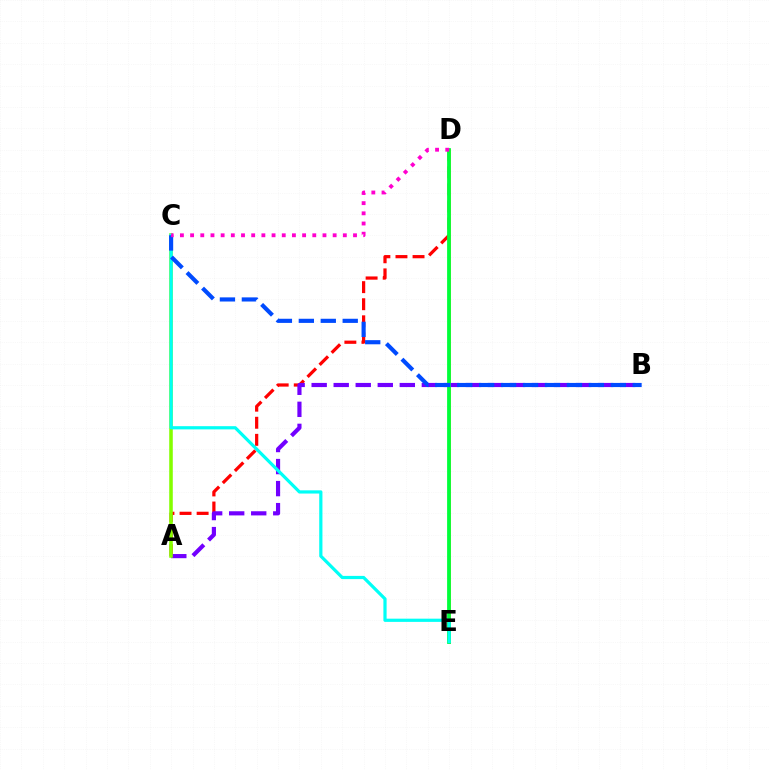{('A', 'D'): [{'color': '#ff0000', 'line_style': 'dashed', 'thickness': 2.32}], ('A', 'B'): [{'color': '#7200ff', 'line_style': 'dashed', 'thickness': 2.99}], ('D', 'E'): [{'color': '#ffbd00', 'line_style': 'solid', 'thickness': 2.08}, {'color': '#00ff39', 'line_style': 'solid', 'thickness': 2.73}], ('A', 'C'): [{'color': '#84ff00', 'line_style': 'solid', 'thickness': 2.56}], ('C', 'E'): [{'color': '#00fff6', 'line_style': 'solid', 'thickness': 2.31}], ('B', 'C'): [{'color': '#004bff', 'line_style': 'dashed', 'thickness': 2.98}], ('C', 'D'): [{'color': '#ff00cf', 'line_style': 'dotted', 'thickness': 2.77}]}